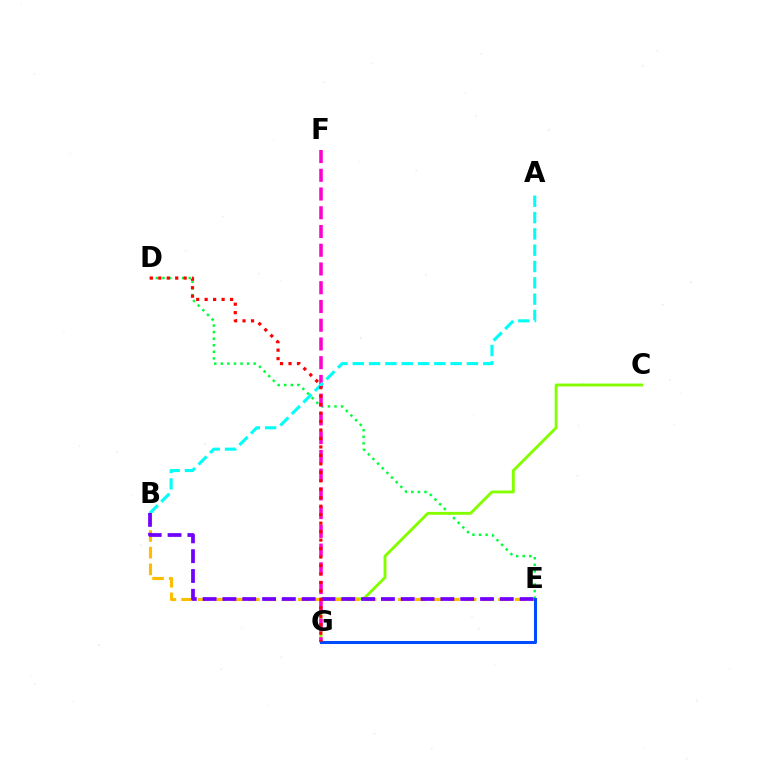{('D', 'E'): [{'color': '#00ff39', 'line_style': 'dotted', 'thickness': 1.78}], ('C', 'G'): [{'color': '#84ff00', 'line_style': 'solid', 'thickness': 2.09}], ('F', 'G'): [{'color': '#ff00cf', 'line_style': 'dashed', 'thickness': 2.55}], ('B', 'E'): [{'color': '#ffbd00', 'line_style': 'dashed', 'thickness': 2.27}, {'color': '#7200ff', 'line_style': 'dashed', 'thickness': 2.69}], ('A', 'B'): [{'color': '#00fff6', 'line_style': 'dashed', 'thickness': 2.22}], ('E', 'G'): [{'color': '#004bff', 'line_style': 'solid', 'thickness': 2.19}], ('D', 'G'): [{'color': '#ff0000', 'line_style': 'dotted', 'thickness': 2.3}]}